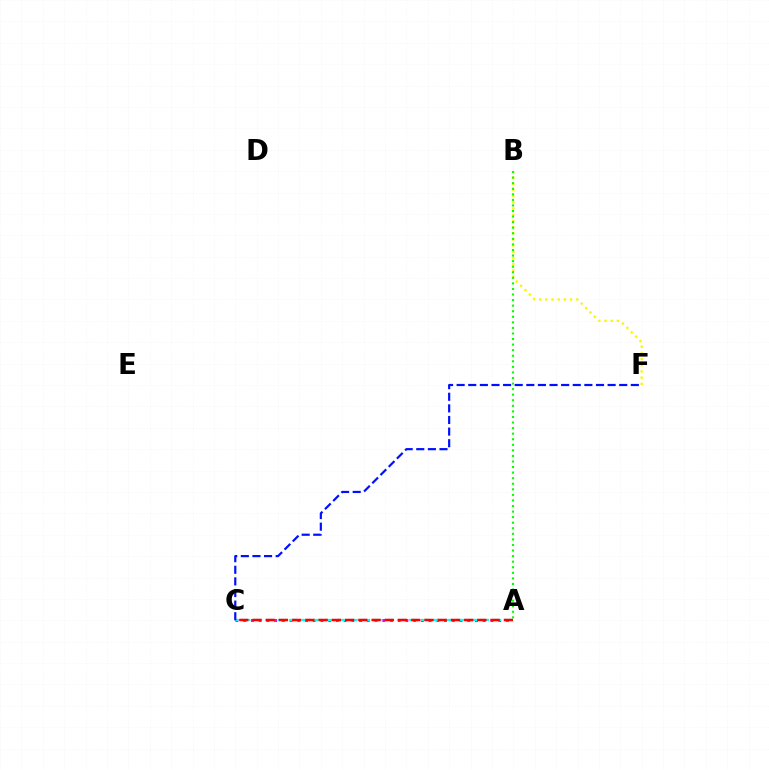{('A', 'C'): [{'color': '#ee00ff', 'line_style': 'dotted', 'thickness': 2.1}, {'color': '#00fff6', 'line_style': 'dashed', 'thickness': 1.62}, {'color': '#ff0000', 'line_style': 'dashed', 'thickness': 1.8}], ('C', 'F'): [{'color': '#0010ff', 'line_style': 'dashed', 'thickness': 1.58}], ('B', 'F'): [{'color': '#fcf500', 'line_style': 'dotted', 'thickness': 1.68}], ('A', 'B'): [{'color': '#08ff00', 'line_style': 'dotted', 'thickness': 1.51}]}